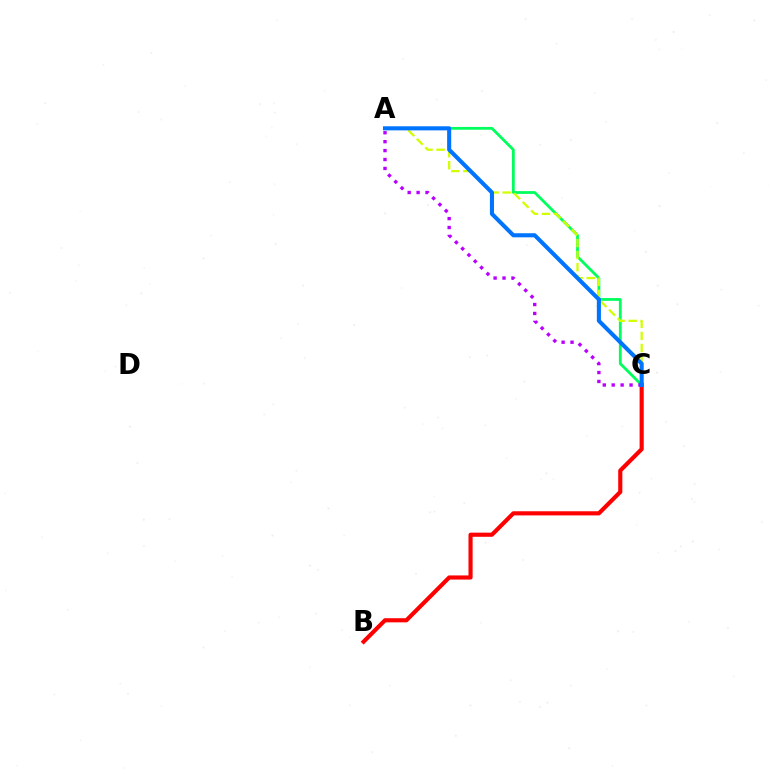{('A', 'C'): [{'color': '#00ff5c', 'line_style': 'solid', 'thickness': 2.0}, {'color': '#d1ff00', 'line_style': 'dashed', 'thickness': 1.64}, {'color': '#b900ff', 'line_style': 'dotted', 'thickness': 2.43}, {'color': '#0074ff', 'line_style': 'solid', 'thickness': 2.94}], ('B', 'C'): [{'color': '#ff0000', 'line_style': 'solid', 'thickness': 2.98}]}